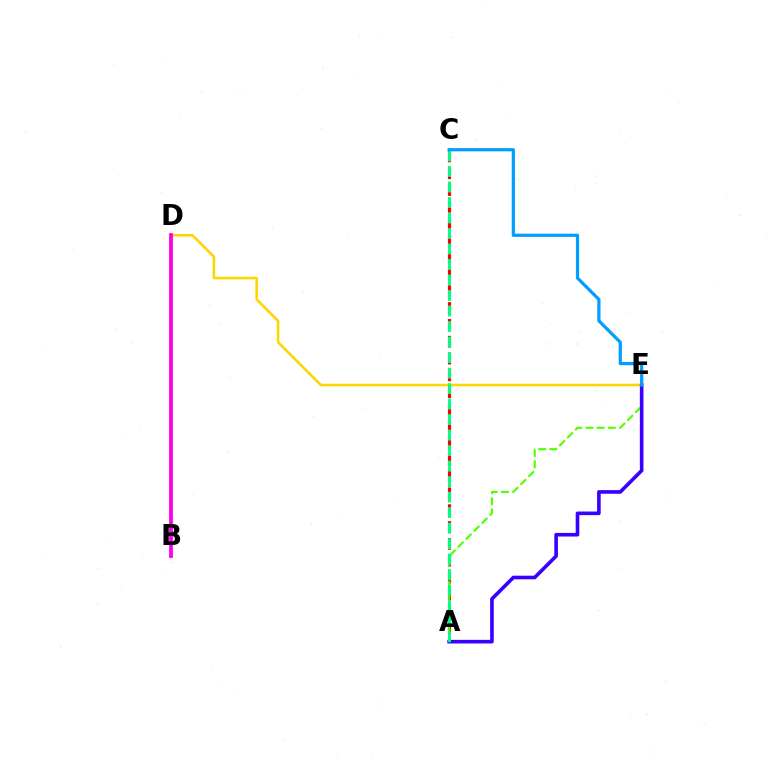{('D', 'E'): [{'color': '#ffd500', 'line_style': 'solid', 'thickness': 1.84}], ('A', 'C'): [{'color': '#ff0000', 'line_style': 'dashed', 'thickness': 2.29}, {'color': '#00ff86', 'line_style': 'dashed', 'thickness': 2.11}], ('A', 'E'): [{'color': '#4fff00', 'line_style': 'dashed', 'thickness': 1.53}, {'color': '#3700ff', 'line_style': 'solid', 'thickness': 2.61}], ('B', 'D'): [{'color': '#ff00ed', 'line_style': 'solid', 'thickness': 2.72}], ('C', 'E'): [{'color': '#009eff', 'line_style': 'solid', 'thickness': 2.32}]}